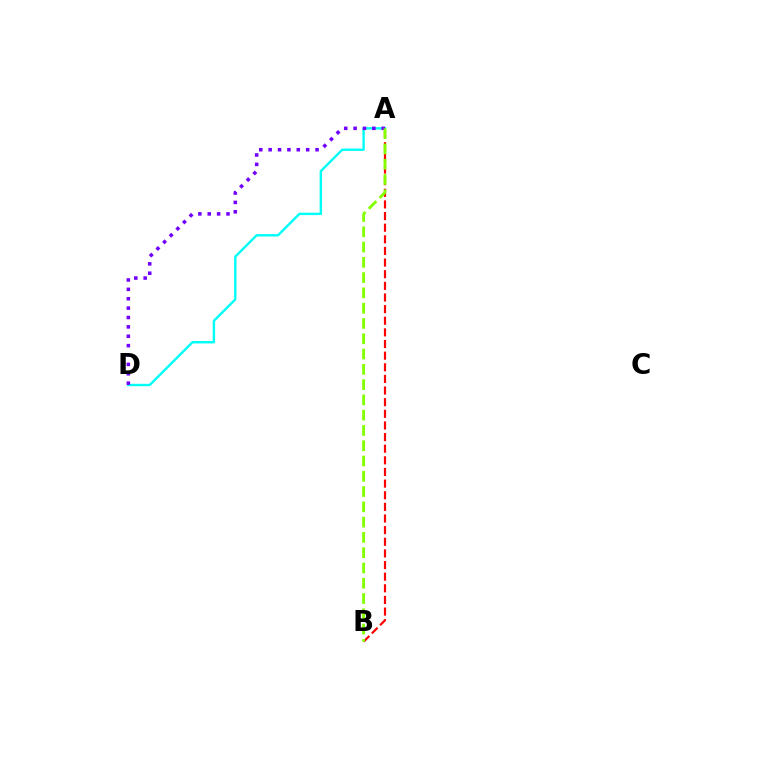{('A', 'D'): [{'color': '#00fff6', 'line_style': 'solid', 'thickness': 1.73}, {'color': '#7200ff', 'line_style': 'dotted', 'thickness': 2.55}], ('A', 'B'): [{'color': '#ff0000', 'line_style': 'dashed', 'thickness': 1.58}, {'color': '#84ff00', 'line_style': 'dashed', 'thickness': 2.08}]}